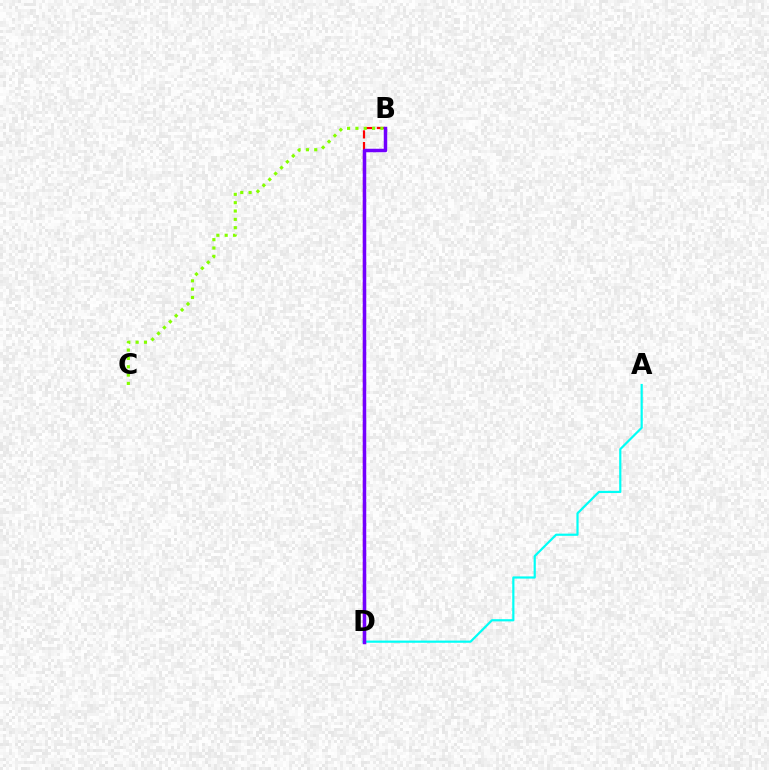{('A', 'D'): [{'color': '#00fff6', 'line_style': 'solid', 'thickness': 1.58}], ('B', 'D'): [{'color': '#ff0000', 'line_style': 'dashed', 'thickness': 1.58}, {'color': '#7200ff', 'line_style': 'solid', 'thickness': 2.52}], ('B', 'C'): [{'color': '#84ff00', 'line_style': 'dotted', 'thickness': 2.27}]}